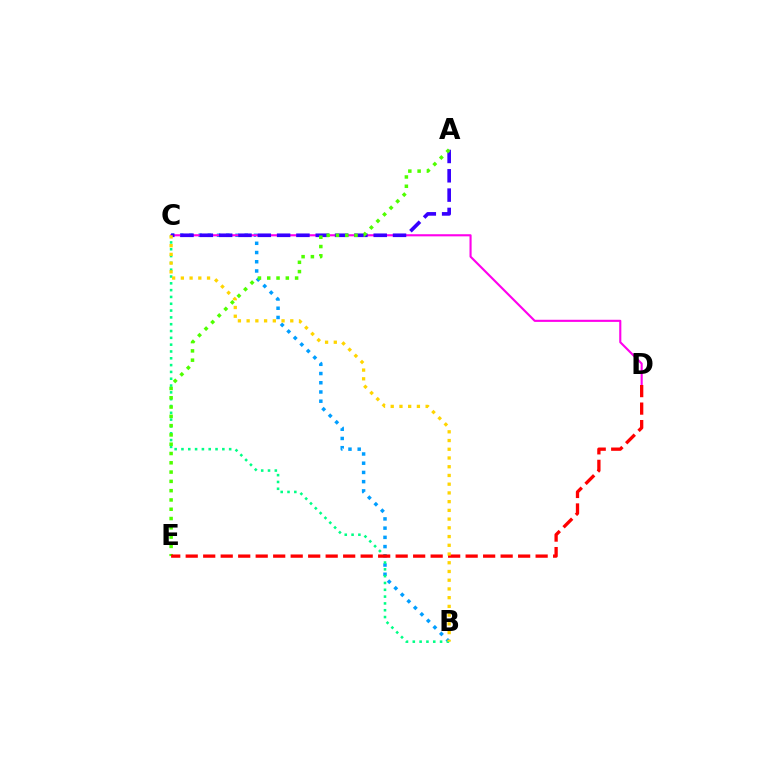{('B', 'C'): [{'color': '#009eff', 'line_style': 'dotted', 'thickness': 2.51}, {'color': '#00ff86', 'line_style': 'dotted', 'thickness': 1.85}, {'color': '#ffd500', 'line_style': 'dotted', 'thickness': 2.37}], ('C', 'D'): [{'color': '#ff00ed', 'line_style': 'solid', 'thickness': 1.53}], ('A', 'C'): [{'color': '#3700ff', 'line_style': 'dashed', 'thickness': 2.62}], ('A', 'E'): [{'color': '#4fff00', 'line_style': 'dotted', 'thickness': 2.52}], ('D', 'E'): [{'color': '#ff0000', 'line_style': 'dashed', 'thickness': 2.38}]}